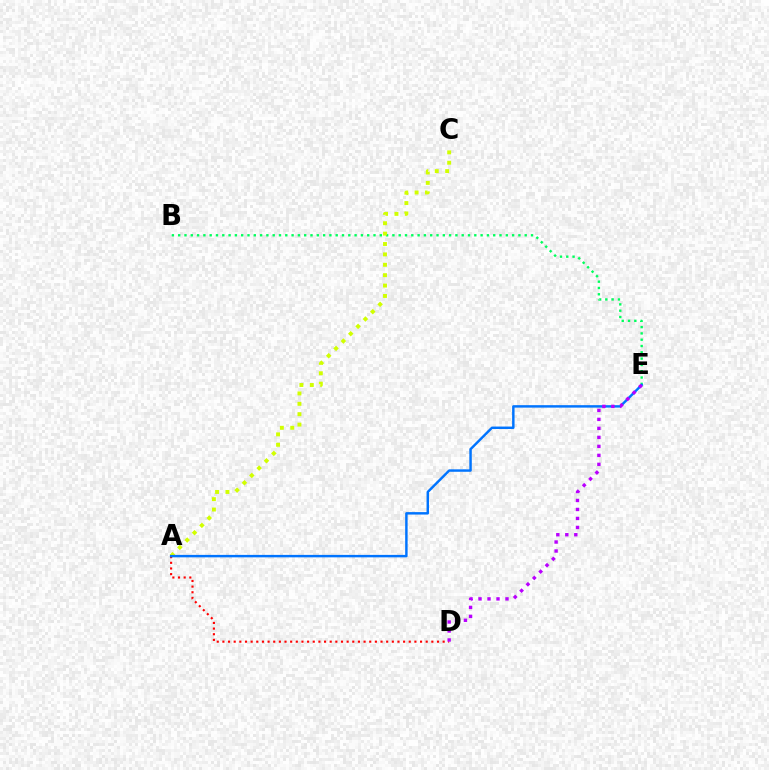{('B', 'E'): [{'color': '#00ff5c', 'line_style': 'dotted', 'thickness': 1.71}], ('A', 'D'): [{'color': '#ff0000', 'line_style': 'dotted', 'thickness': 1.53}], ('A', 'C'): [{'color': '#d1ff00', 'line_style': 'dotted', 'thickness': 2.82}], ('A', 'E'): [{'color': '#0074ff', 'line_style': 'solid', 'thickness': 1.77}], ('D', 'E'): [{'color': '#b900ff', 'line_style': 'dotted', 'thickness': 2.44}]}